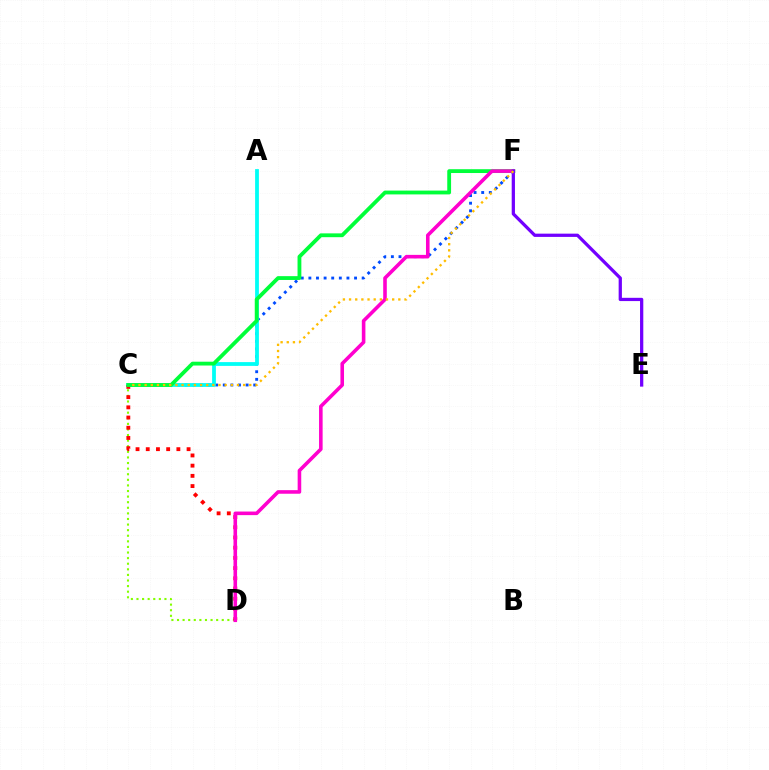{('C', 'D'): [{'color': '#84ff00', 'line_style': 'dotted', 'thickness': 1.52}, {'color': '#ff0000', 'line_style': 'dotted', 'thickness': 2.77}], ('C', 'F'): [{'color': '#004bff', 'line_style': 'dotted', 'thickness': 2.07}, {'color': '#00ff39', 'line_style': 'solid', 'thickness': 2.75}, {'color': '#ffbd00', 'line_style': 'dotted', 'thickness': 1.67}], ('A', 'C'): [{'color': '#00fff6', 'line_style': 'solid', 'thickness': 2.72}], ('D', 'F'): [{'color': '#ff00cf', 'line_style': 'solid', 'thickness': 2.58}], ('E', 'F'): [{'color': '#7200ff', 'line_style': 'solid', 'thickness': 2.35}]}